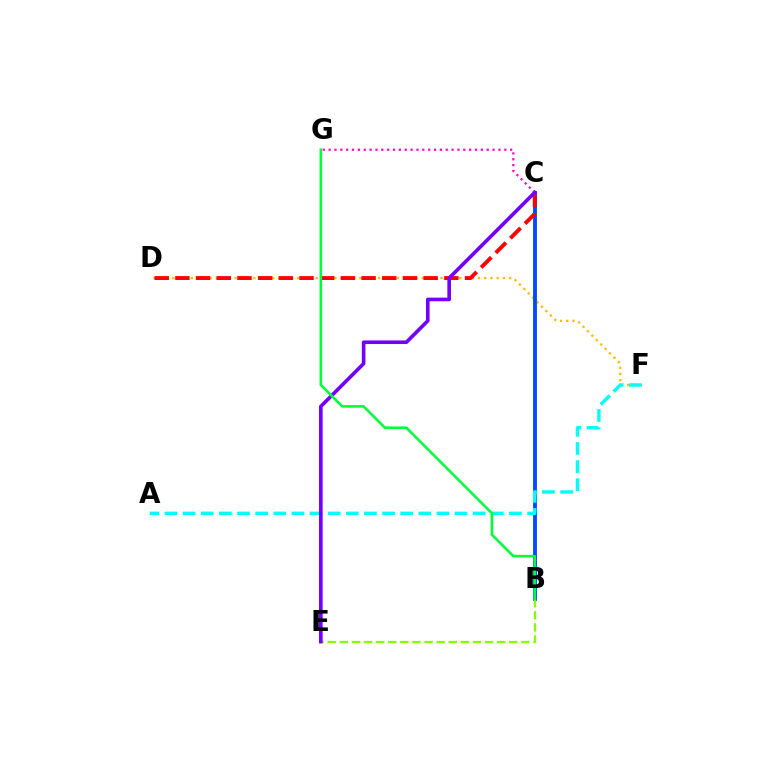{('D', 'F'): [{'color': '#ffbd00', 'line_style': 'dotted', 'thickness': 1.7}], ('B', 'C'): [{'color': '#004bff', 'line_style': 'solid', 'thickness': 2.77}], ('B', 'E'): [{'color': '#84ff00', 'line_style': 'dashed', 'thickness': 1.64}], ('C', 'D'): [{'color': '#ff0000', 'line_style': 'dashed', 'thickness': 2.81}], ('A', 'F'): [{'color': '#00fff6', 'line_style': 'dashed', 'thickness': 2.46}], ('C', 'G'): [{'color': '#ff00cf', 'line_style': 'dotted', 'thickness': 1.59}], ('C', 'E'): [{'color': '#7200ff', 'line_style': 'solid', 'thickness': 2.61}], ('B', 'G'): [{'color': '#00ff39', 'line_style': 'solid', 'thickness': 1.87}]}